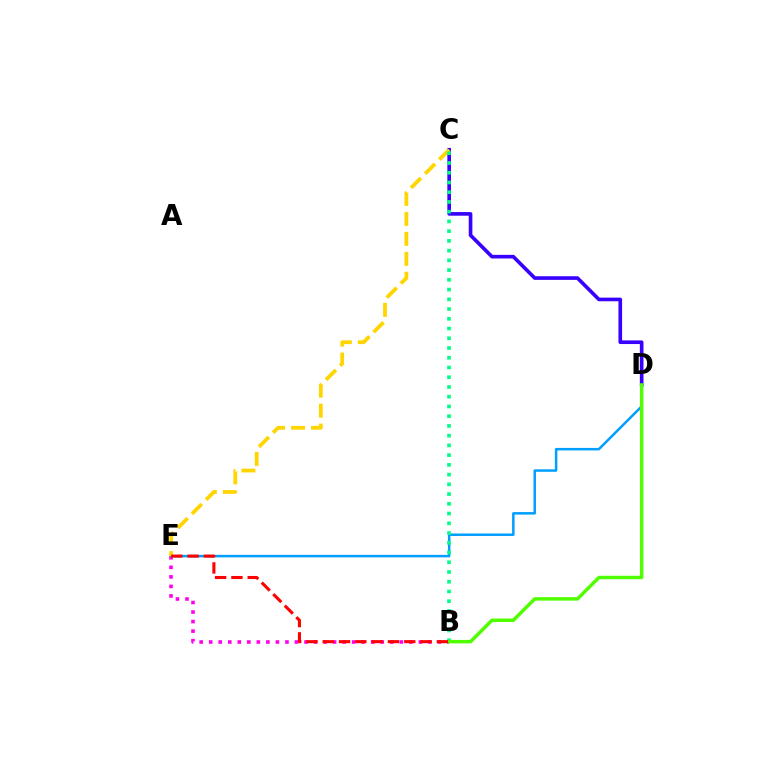{('B', 'E'): [{'color': '#ff00ed', 'line_style': 'dotted', 'thickness': 2.59}, {'color': '#ff0000', 'line_style': 'dashed', 'thickness': 2.21}], ('C', 'D'): [{'color': '#3700ff', 'line_style': 'solid', 'thickness': 2.61}], ('D', 'E'): [{'color': '#009eff', 'line_style': 'solid', 'thickness': 1.79}], ('C', 'E'): [{'color': '#ffd500', 'line_style': 'dashed', 'thickness': 2.71}], ('B', 'C'): [{'color': '#00ff86', 'line_style': 'dotted', 'thickness': 2.65}], ('B', 'D'): [{'color': '#4fff00', 'line_style': 'solid', 'thickness': 2.49}]}